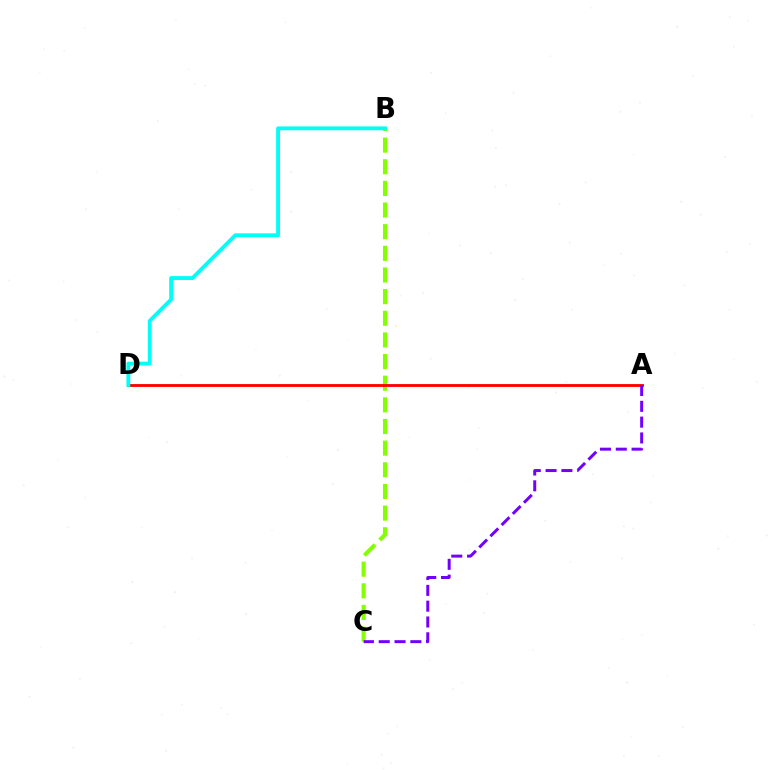{('B', 'C'): [{'color': '#84ff00', 'line_style': 'dashed', 'thickness': 2.94}], ('A', 'D'): [{'color': '#ff0000', 'line_style': 'solid', 'thickness': 2.05}], ('A', 'C'): [{'color': '#7200ff', 'line_style': 'dashed', 'thickness': 2.15}], ('B', 'D'): [{'color': '#00fff6', 'line_style': 'solid', 'thickness': 2.77}]}